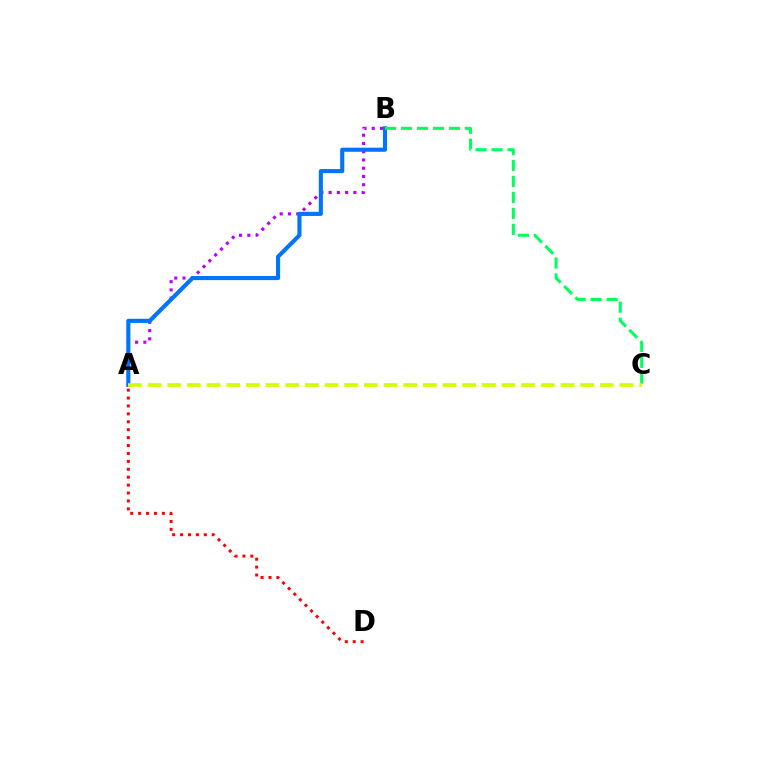{('A', 'B'): [{'color': '#b900ff', 'line_style': 'dotted', 'thickness': 2.24}, {'color': '#0074ff', 'line_style': 'solid', 'thickness': 2.95}], ('A', 'D'): [{'color': '#ff0000', 'line_style': 'dotted', 'thickness': 2.15}], ('B', 'C'): [{'color': '#00ff5c', 'line_style': 'dashed', 'thickness': 2.17}], ('A', 'C'): [{'color': '#d1ff00', 'line_style': 'dashed', 'thickness': 2.67}]}